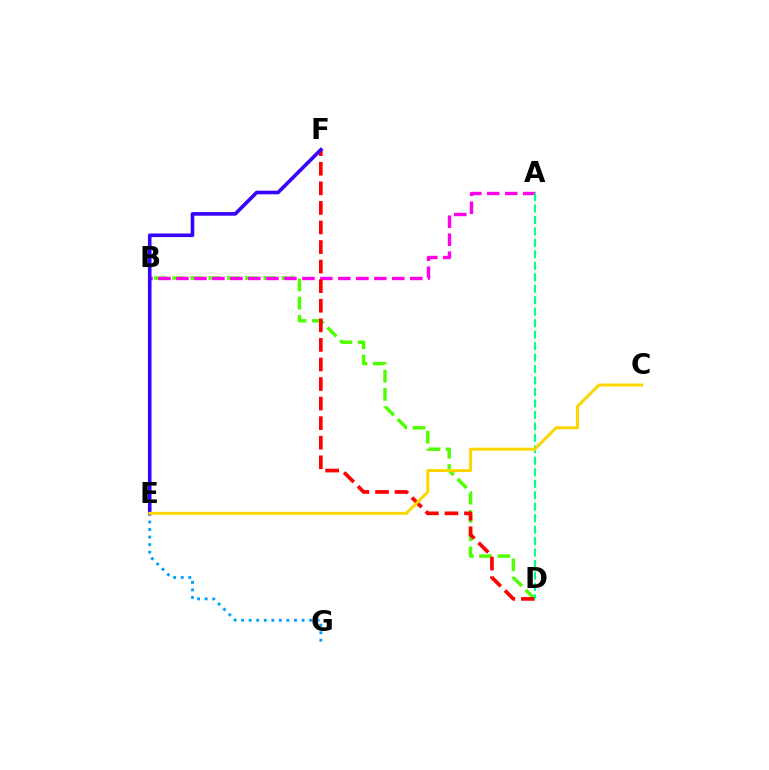{('B', 'D'): [{'color': '#4fff00', 'line_style': 'dashed', 'thickness': 2.48}], ('A', 'B'): [{'color': '#ff00ed', 'line_style': 'dashed', 'thickness': 2.44}], ('D', 'F'): [{'color': '#ff0000', 'line_style': 'dashed', 'thickness': 2.66}], ('A', 'D'): [{'color': '#00ff86', 'line_style': 'dashed', 'thickness': 1.56}], ('E', 'G'): [{'color': '#009eff', 'line_style': 'dotted', 'thickness': 2.05}], ('E', 'F'): [{'color': '#3700ff', 'line_style': 'solid', 'thickness': 2.6}], ('C', 'E'): [{'color': '#ffd500', 'line_style': 'solid', 'thickness': 2.15}]}